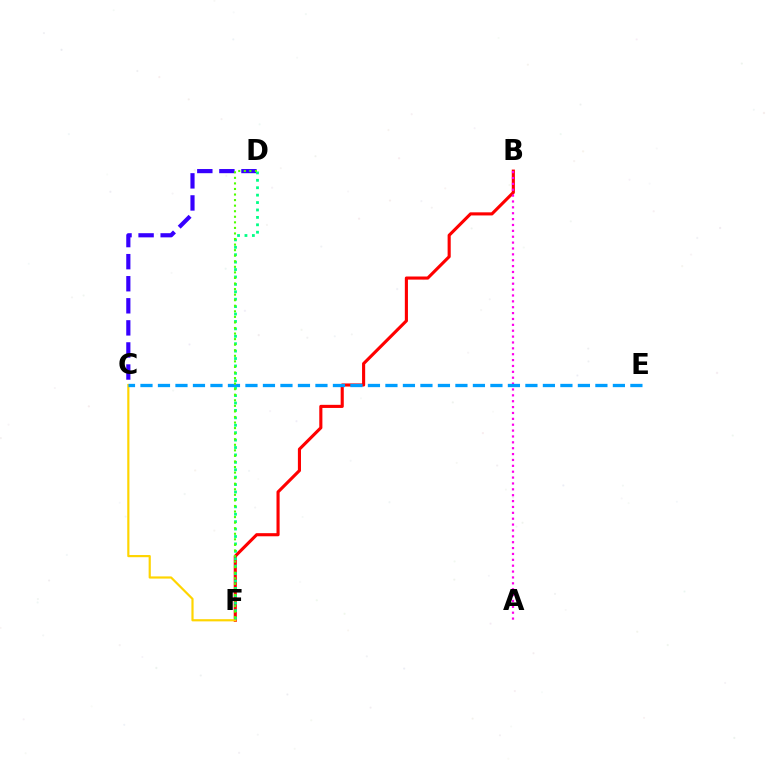{('B', 'F'): [{'color': '#ff0000', 'line_style': 'solid', 'thickness': 2.24}], ('C', 'D'): [{'color': '#3700ff', 'line_style': 'dashed', 'thickness': 3.0}], ('A', 'B'): [{'color': '#ff00ed', 'line_style': 'dotted', 'thickness': 1.6}], ('C', 'F'): [{'color': '#ffd500', 'line_style': 'solid', 'thickness': 1.57}], ('C', 'E'): [{'color': '#009eff', 'line_style': 'dashed', 'thickness': 2.38}], ('D', 'F'): [{'color': '#00ff86', 'line_style': 'dotted', 'thickness': 2.01}, {'color': '#4fff00', 'line_style': 'dotted', 'thickness': 1.51}]}